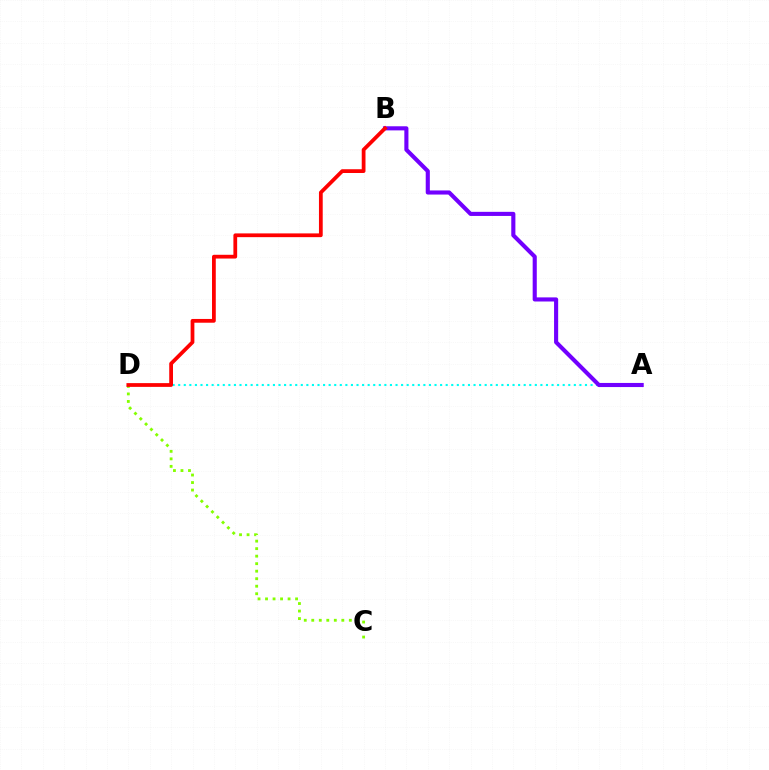{('A', 'D'): [{'color': '#00fff6', 'line_style': 'dotted', 'thickness': 1.51}], ('A', 'B'): [{'color': '#7200ff', 'line_style': 'solid', 'thickness': 2.96}], ('C', 'D'): [{'color': '#84ff00', 'line_style': 'dotted', 'thickness': 2.04}], ('B', 'D'): [{'color': '#ff0000', 'line_style': 'solid', 'thickness': 2.71}]}